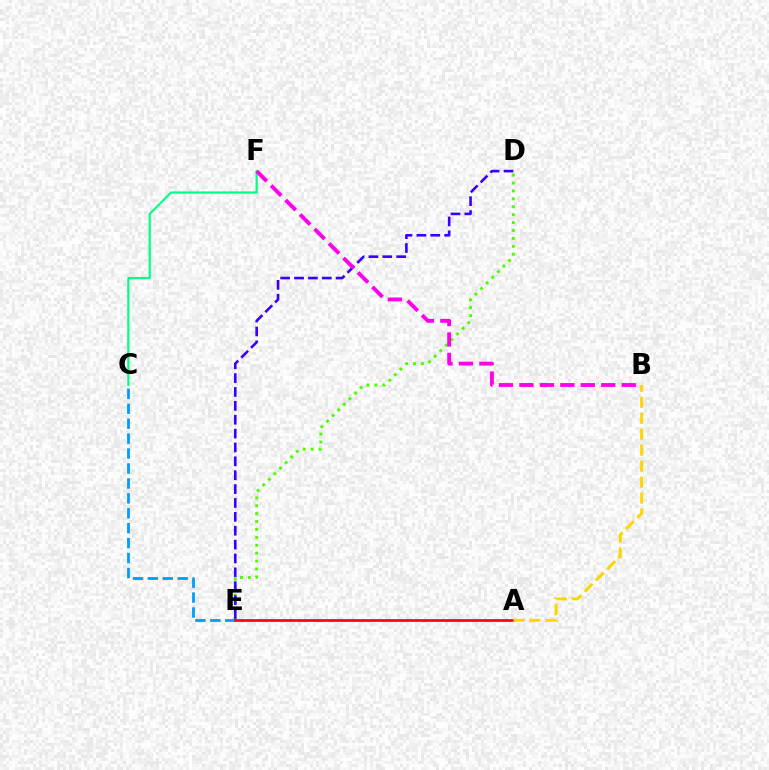{('D', 'E'): [{'color': '#4fff00', 'line_style': 'dotted', 'thickness': 2.15}, {'color': '#3700ff', 'line_style': 'dashed', 'thickness': 1.88}], ('C', 'E'): [{'color': '#009eff', 'line_style': 'dashed', 'thickness': 2.03}], ('C', 'F'): [{'color': '#00ff86', 'line_style': 'solid', 'thickness': 1.57}], ('B', 'F'): [{'color': '#ff00ed', 'line_style': 'dashed', 'thickness': 2.78}], ('A', 'E'): [{'color': '#ff0000', 'line_style': 'solid', 'thickness': 1.92}], ('A', 'B'): [{'color': '#ffd500', 'line_style': 'dashed', 'thickness': 2.17}]}